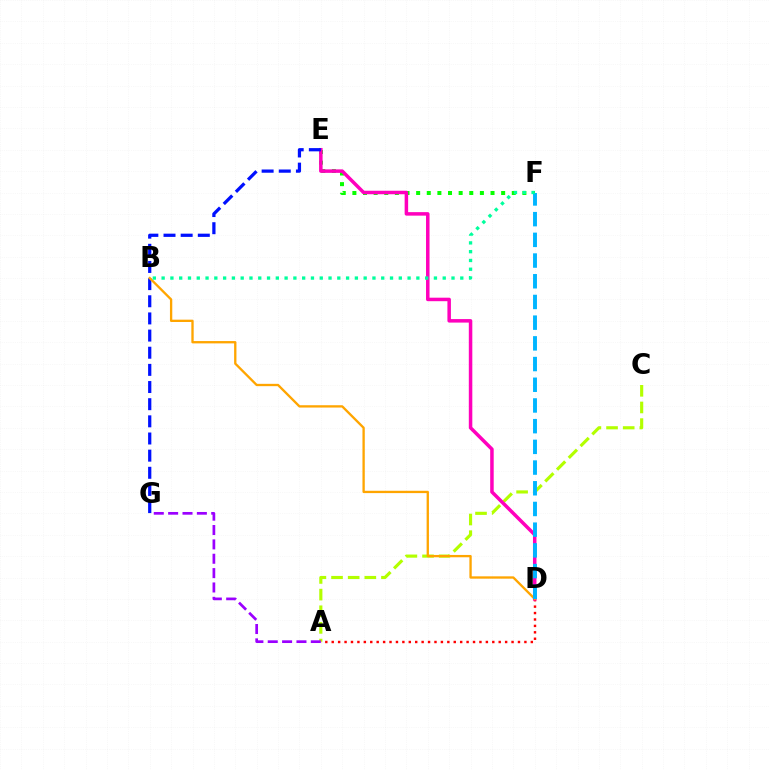{('E', 'F'): [{'color': '#08ff00', 'line_style': 'dotted', 'thickness': 2.89}], ('A', 'C'): [{'color': '#b3ff00', 'line_style': 'dashed', 'thickness': 2.26}], ('A', 'D'): [{'color': '#ff0000', 'line_style': 'dotted', 'thickness': 1.75}], ('D', 'E'): [{'color': '#ff00bd', 'line_style': 'solid', 'thickness': 2.52}], ('E', 'G'): [{'color': '#0010ff', 'line_style': 'dashed', 'thickness': 2.33}], ('B', 'D'): [{'color': '#ffa500', 'line_style': 'solid', 'thickness': 1.67}], ('D', 'F'): [{'color': '#00b5ff', 'line_style': 'dashed', 'thickness': 2.81}], ('B', 'F'): [{'color': '#00ff9d', 'line_style': 'dotted', 'thickness': 2.39}], ('A', 'G'): [{'color': '#9b00ff', 'line_style': 'dashed', 'thickness': 1.95}]}